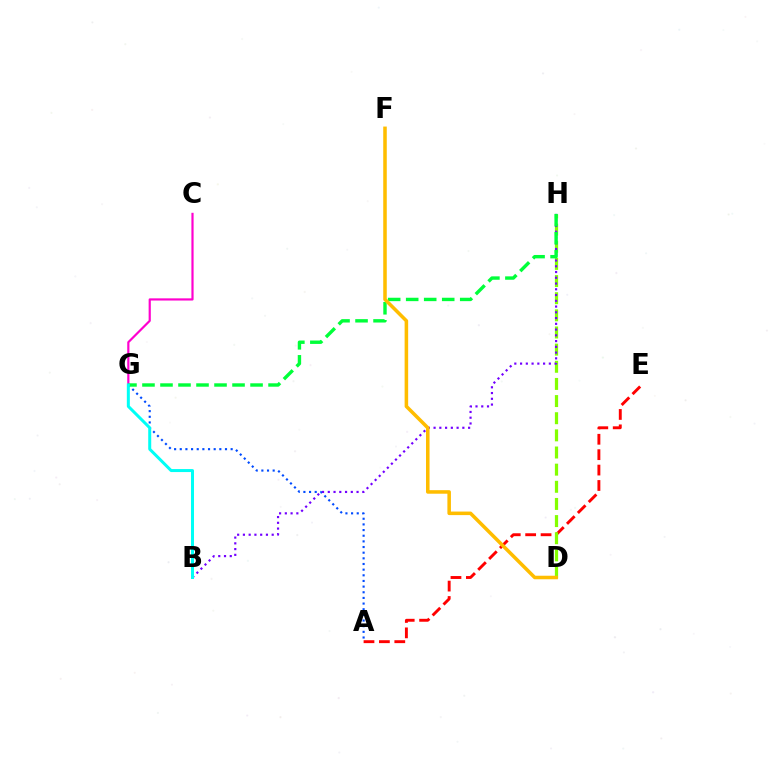{('A', 'G'): [{'color': '#004bff', 'line_style': 'dotted', 'thickness': 1.54}], ('A', 'E'): [{'color': '#ff0000', 'line_style': 'dashed', 'thickness': 2.09}], ('C', 'G'): [{'color': '#ff00cf', 'line_style': 'solid', 'thickness': 1.57}], ('D', 'H'): [{'color': '#84ff00', 'line_style': 'dashed', 'thickness': 2.33}], ('B', 'H'): [{'color': '#7200ff', 'line_style': 'dotted', 'thickness': 1.56}], ('G', 'H'): [{'color': '#00ff39', 'line_style': 'dashed', 'thickness': 2.45}], ('D', 'F'): [{'color': '#ffbd00', 'line_style': 'solid', 'thickness': 2.55}], ('B', 'G'): [{'color': '#00fff6', 'line_style': 'solid', 'thickness': 2.16}]}